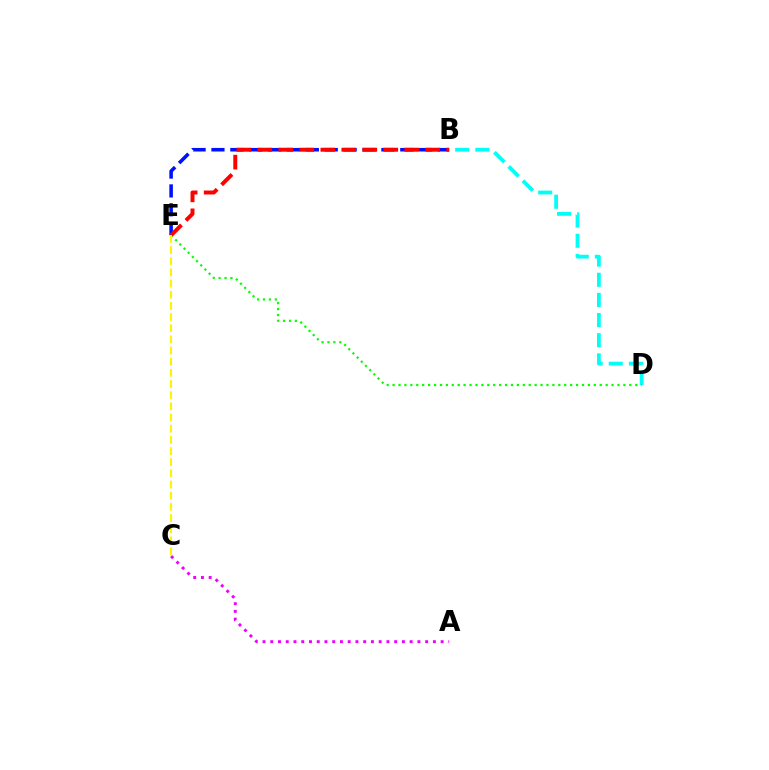{('B', 'D'): [{'color': '#00fff6', 'line_style': 'dashed', 'thickness': 2.74}], ('B', 'E'): [{'color': '#0010ff', 'line_style': 'dashed', 'thickness': 2.57}, {'color': '#ff0000', 'line_style': 'dashed', 'thickness': 2.85}], ('D', 'E'): [{'color': '#08ff00', 'line_style': 'dotted', 'thickness': 1.61}], ('A', 'C'): [{'color': '#ee00ff', 'line_style': 'dotted', 'thickness': 2.1}], ('C', 'E'): [{'color': '#fcf500', 'line_style': 'dashed', 'thickness': 1.52}]}